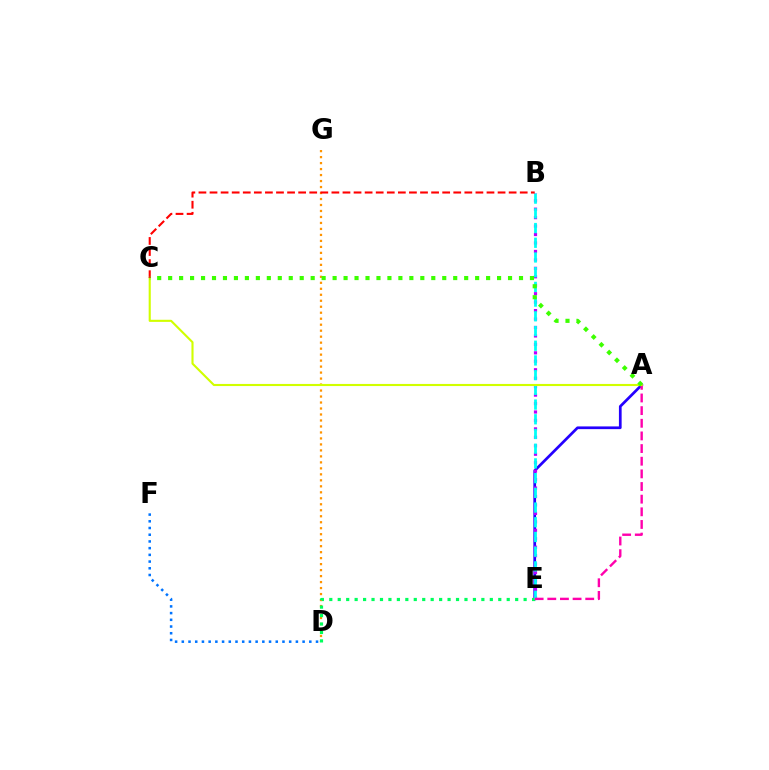{('A', 'E'): [{'color': '#2500ff', 'line_style': 'solid', 'thickness': 1.96}, {'color': '#ff00ac', 'line_style': 'dashed', 'thickness': 1.72}], ('D', 'G'): [{'color': '#ff9400', 'line_style': 'dotted', 'thickness': 1.63}], ('D', 'F'): [{'color': '#0074ff', 'line_style': 'dotted', 'thickness': 1.82}], ('B', 'E'): [{'color': '#b900ff', 'line_style': 'dotted', 'thickness': 2.3}, {'color': '#00fff6', 'line_style': 'dashed', 'thickness': 2.0}], ('D', 'E'): [{'color': '#00ff5c', 'line_style': 'dotted', 'thickness': 2.3}], ('A', 'C'): [{'color': '#d1ff00', 'line_style': 'solid', 'thickness': 1.52}, {'color': '#3dff00', 'line_style': 'dotted', 'thickness': 2.98}], ('B', 'C'): [{'color': '#ff0000', 'line_style': 'dashed', 'thickness': 1.51}]}